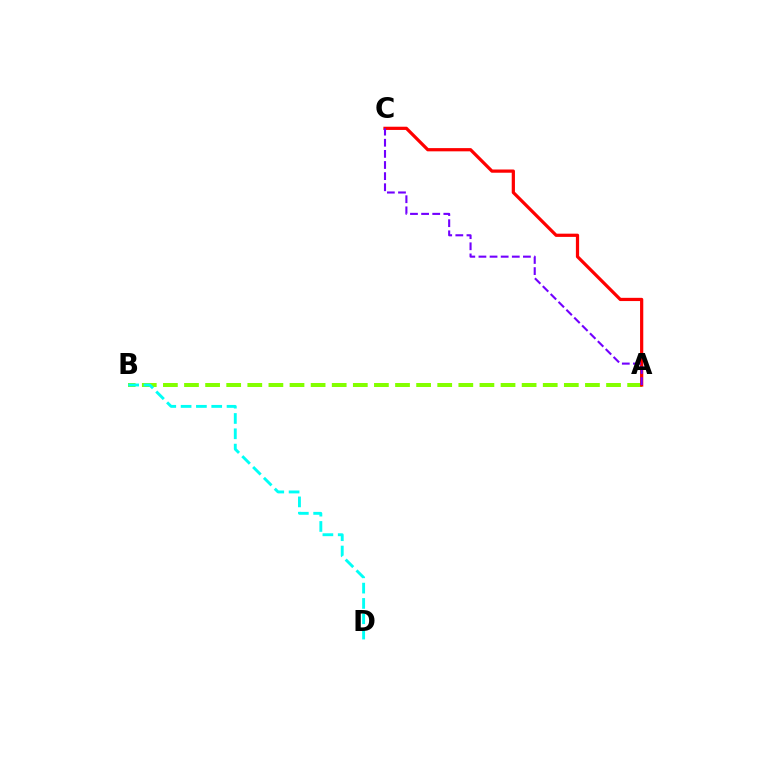{('A', 'B'): [{'color': '#84ff00', 'line_style': 'dashed', 'thickness': 2.87}], ('A', 'C'): [{'color': '#ff0000', 'line_style': 'solid', 'thickness': 2.32}, {'color': '#7200ff', 'line_style': 'dashed', 'thickness': 1.51}], ('B', 'D'): [{'color': '#00fff6', 'line_style': 'dashed', 'thickness': 2.08}]}